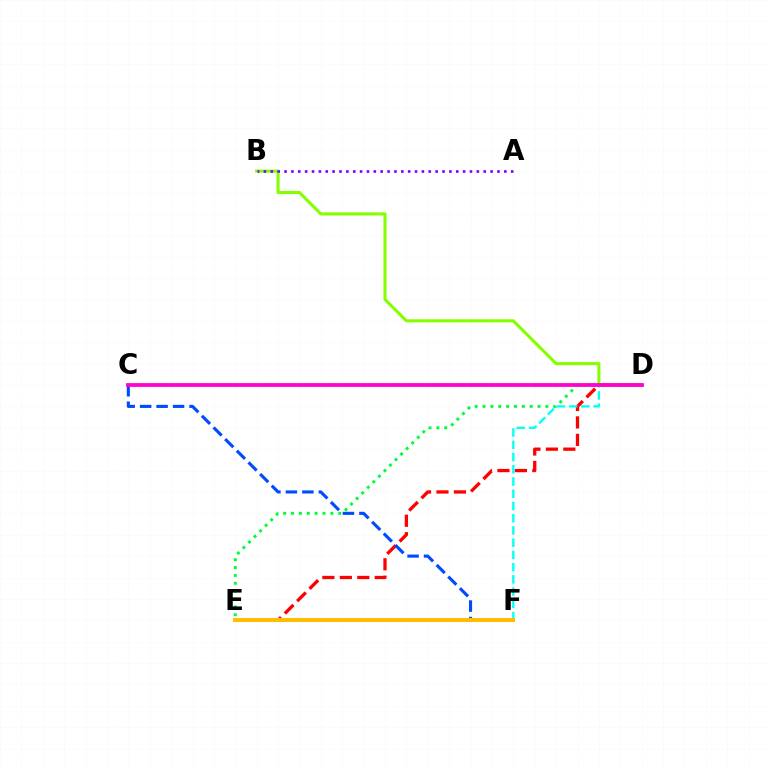{('D', 'E'): [{'color': '#00ff39', 'line_style': 'dotted', 'thickness': 2.14}, {'color': '#ff0000', 'line_style': 'dashed', 'thickness': 2.37}], ('C', 'F'): [{'color': '#004bff', 'line_style': 'dashed', 'thickness': 2.24}], ('D', 'F'): [{'color': '#00fff6', 'line_style': 'dashed', 'thickness': 1.66}], ('B', 'D'): [{'color': '#84ff00', 'line_style': 'solid', 'thickness': 2.21}], ('E', 'F'): [{'color': '#ffbd00', 'line_style': 'solid', 'thickness': 2.88}], ('A', 'B'): [{'color': '#7200ff', 'line_style': 'dotted', 'thickness': 1.87}], ('C', 'D'): [{'color': '#ff00cf', 'line_style': 'solid', 'thickness': 2.72}]}